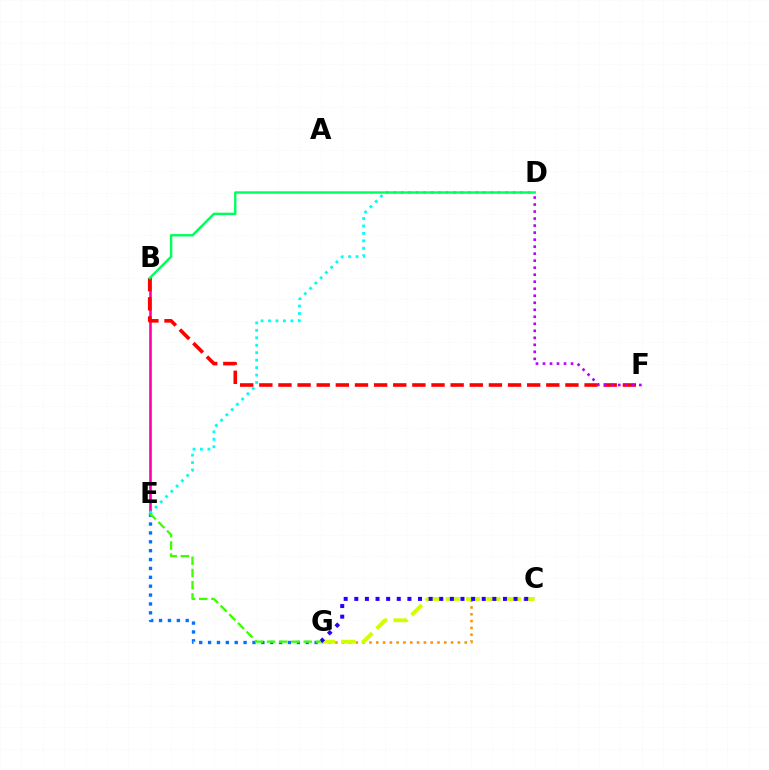{('B', 'E'): [{'color': '#ff00ac', 'line_style': 'solid', 'thickness': 1.9}], ('E', 'G'): [{'color': '#0074ff', 'line_style': 'dotted', 'thickness': 2.41}, {'color': '#3dff00', 'line_style': 'dashed', 'thickness': 1.66}], ('C', 'G'): [{'color': '#ff9400', 'line_style': 'dotted', 'thickness': 1.85}, {'color': '#d1ff00', 'line_style': 'dashed', 'thickness': 2.77}, {'color': '#2500ff', 'line_style': 'dotted', 'thickness': 2.89}], ('B', 'F'): [{'color': '#ff0000', 'line_style': 'dashed', 'thickness': 2.6}], ('D', 'E'): [{'color': '#00fff6', 'line_style': 'dotted', 'thickness': 2.02}], ('D', 'F'): [{'color': '#b900ff', 'line_style': 'dotted', 'thickness': 1.91}], ('B', 'D'): [{'color': '#00ff5c', 'line_style': 'solid', 'thickness': 1.73}]}